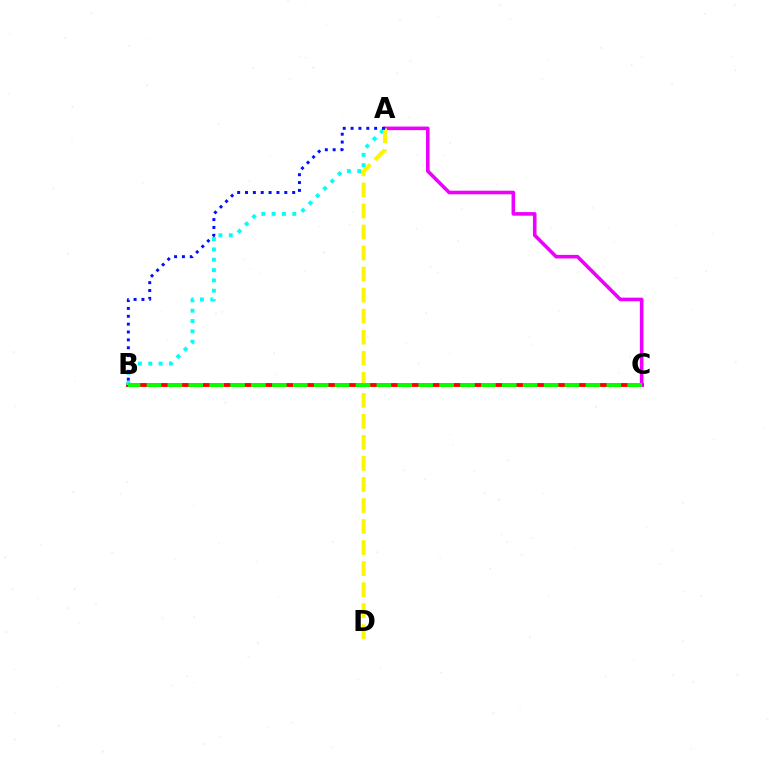{('B', 'C'): [{'color': '#ff0000', 'line_style': 'solid', 'thickness': 2.79}, {'color': '#08ff00', 'line_style': 'dashed', 'thickness': 2.84}], ('A', 'C'): [{'color': '#ee00ff', 'line_style': 'solid', 'thickness': 2.59}], ('A', 'B'): [{'color': '#00fff6', 'line_style': 'dotted', 'thickness': 2.81}, {'color': '#0010ff', 'line_style': 'dotted', 'thickness': 2.14}], ('A', 'D'): [{'color': '#fcf500', 'line_style': 'dashed', 'thickness': 2.86}]}